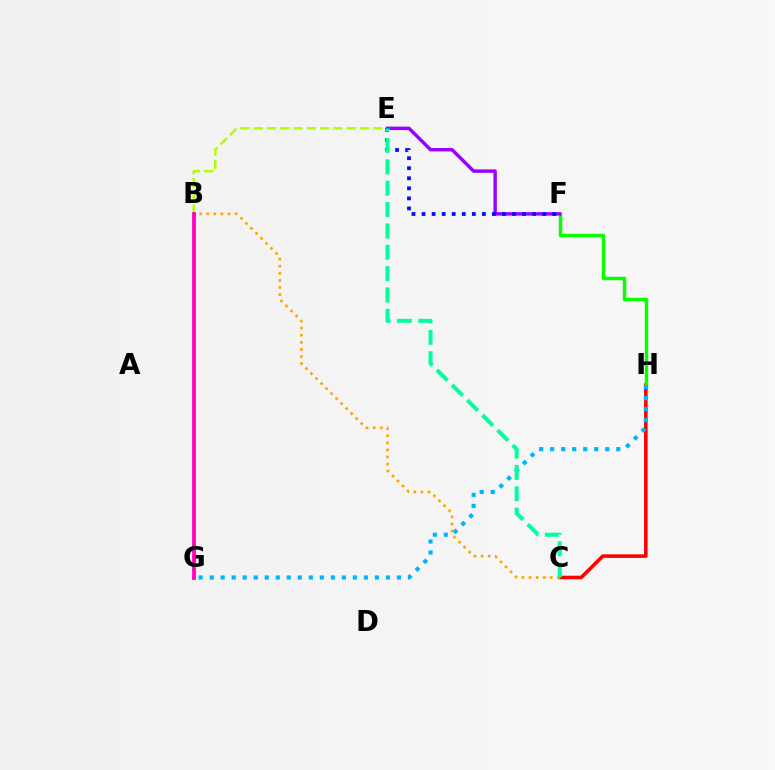{('C', 'H'): [{'color': '#ff0000', 'line_style': 'solid', 'thickness': 2.58}], ('B', 'E'): [{'color': '#b3ff00', 'line_style': 'dashed', 'thickness': 1.8}], ('F', 'H'): [{'color': '#08ff00', 'line_style': 'solid', 'thickness': 2.47}], ('G', 'H'): [{'color': '#00b5ff', 'line_style': 'dotted', 'thickness': 2.99}], ('E', 'F'): [{'color': '#9b00ff', 'line_style': 'solid', 'thickness': 2.48}, {'color': '#0010ff', 'line_style': 'dotted', 'thickness': 2.73}], ('B', 'C'): [{'color': '#ffa500', 'line_style': 'dotted', 'thickness': 1.93}], ('B', 'G'): [{'color': '#ff00bd', 'line_style': 'solid', 'thickness': 2.72}], ('C', 'E'): [{'color': '#00ff9d', 'line_style': 'dashed', 'thickness': 2.9}]}